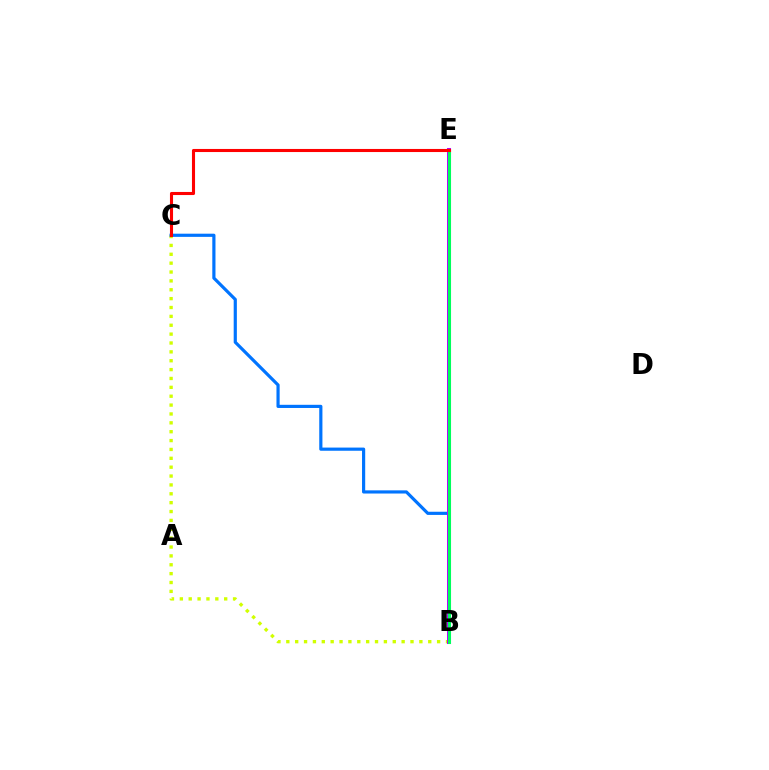{('B', 'C'): [{'color': '#d1ff00', 'line_style': 'dotted', 'thickness': 2.41}, {'color': '#0074ff', 'line_style': 'solid', 'thickness': 2.29}], ('B', 'E'): [{'color': '#b900ff', 'line_style': 'solid', 'thickness': 2.89}, {'color': '#00ff5c', 'line_style': 'solid', 'thickness': 2.21}], ('C', 'E'): [{'color': '#ff0000', 'line_style': 'solid', 'thickness': 2.22}]}